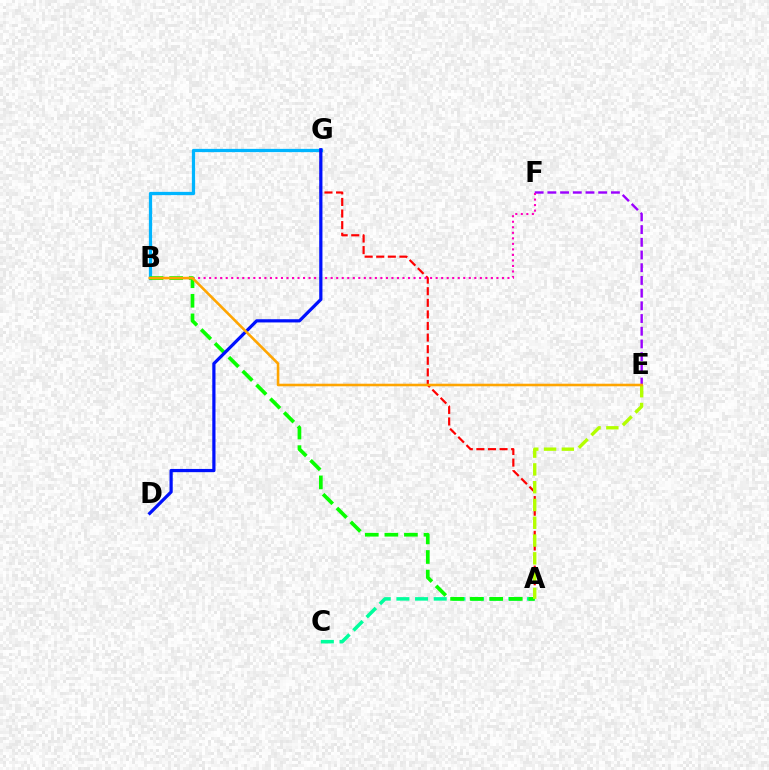{('A', 'C'): [{'color': '#00ff9d', 'line_style': 'dashed', 'thickness': 2.53}], ('E', 'F'): [{'color': '#9b00ff', 'line_style': 'dashed', 'thickness': 1.73}], ('B', 'G'): [{'color': '#00b5ff', 'line_style': 'solid', 'thickness': 2.34}], ('A', 'G'): [{'color': '#ff0000', 'line_style': 'dashed', 'thickness': 1.57}], ('B', 'F'): [{'color': '#ff00bd', 'line_style': 'dotted', 'thickness': 1.5}], ('A', 'B'): [{'color': '#08ff00', 'line_style': 'dashed', 'thickness': 2.66}], ('D', 'G'): [{'color': '#0010ff', 'line_style': 'solid', 'thickness': 2.31}], ('A', 'E'): [{'color': '#b3ff00', 'line_style': 'dashed', 'thickness': 2.42}], ('B', 'E'): [{'color': '#ffa500', 'line_style': 'solid', 'thickness': 1.86}]}